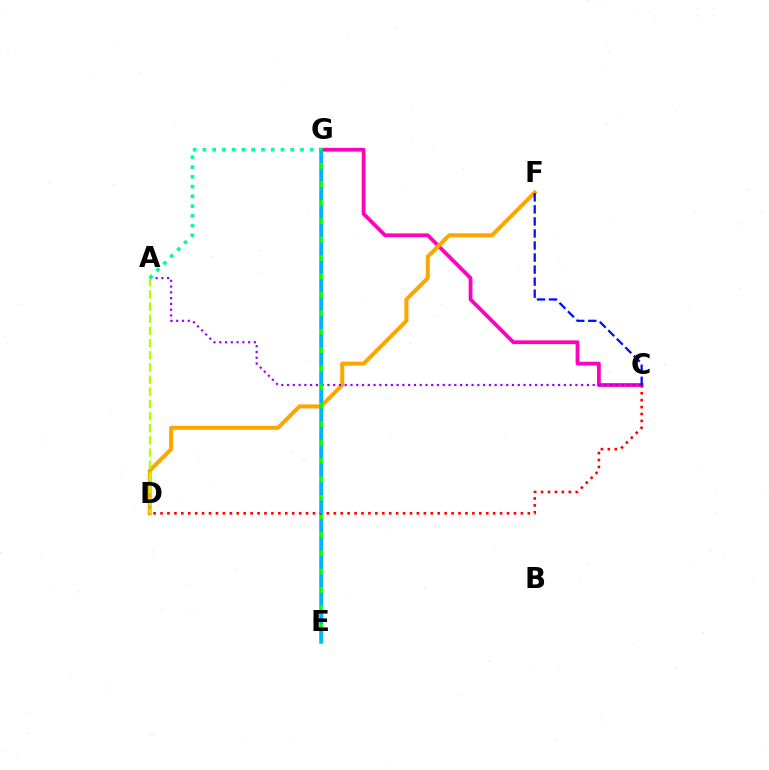{('C', 'G'): [{'color': '#ff00bd', 'line_style': 'solid', 'thickness': 2.71}], ('D', 'F'): [{'color': '#ffa500', 'line_style': 'solid', 'thickness': 2.89}], ('A', 'C'): [{'color': '#9b00ff', 'line_style': 'dotted', 'thickness': 1.57}], ('E', 'G'): [{'color': '#08ff00', 'line_style': 'solid', 'thickness': 2.64}, {'color': '#00b5ff', 'line_style': 'dashed', 'thickness': 2.51}], ('C', 'D'): [{'color': '#ff0000', 'line_style': 'dotted', 'thickness': 1.88}], ('C', 'F'): [{'color': '#0010ff', 'line_style': 'dashed', 'thickness': 1.64}], ('A', 'D'): [{'color': '#b3ff00', 'line_style': 'dashed', 'thickness': 1.65}], ('A', 'G'): [{'color': '#00ff9d', 'line_style': 'dotted', 'thickness': 2.65}]}